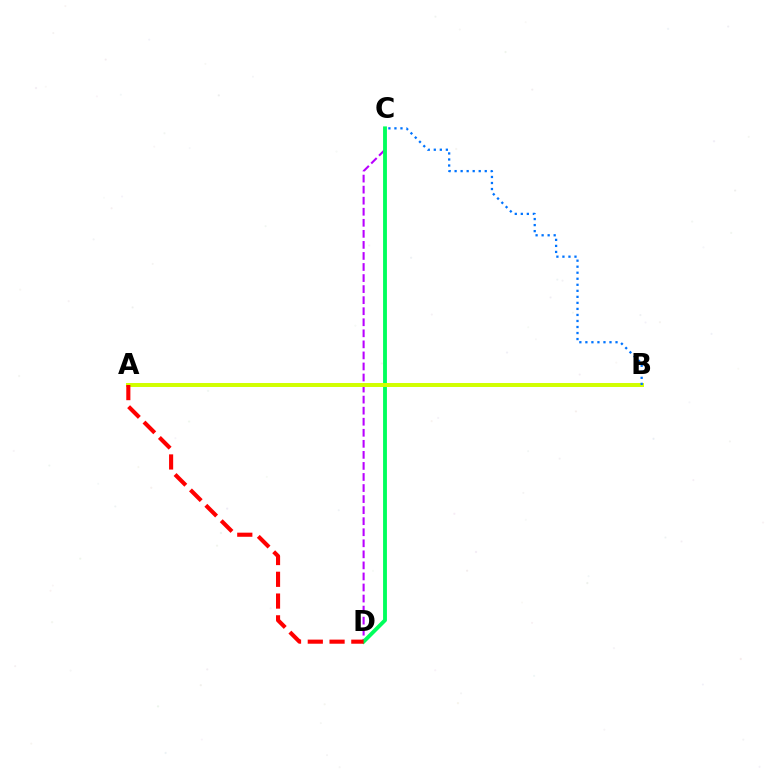{('C', 'D'): [{'color': '#b900ff', 'line_style': 'dashed', 'thickness': 1.5}, {'color': '#00ff5c', 'line_style': 'solid', 'thickness': 2.77}], ('A', 'B'): [{'color': '#d1ff00', 'line_style': 'solid', 'thickness': 2.86}], ('A', 'D'): [{'color': '#ff0000', 'line_style': 'dashed', 'thickness': 2.96}], ('B', 'C'): [{'color': '#0074ff', 'line_style': 'dotted', 'thickness': 1.64}]}